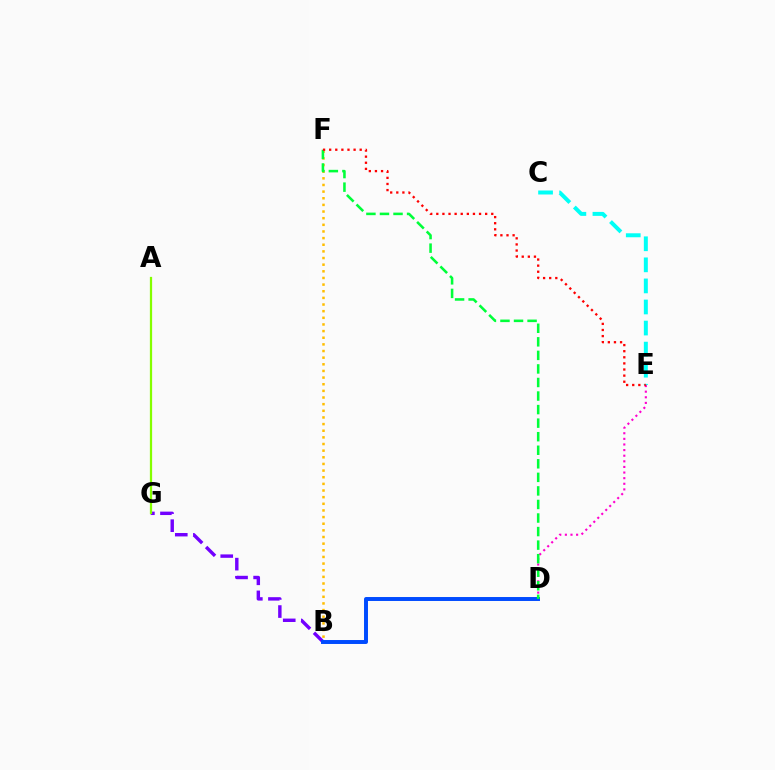{('B', 'G'): [{'color': '#7200ff', 'line_style': 'dashed', 'thickness': 2.46}], ('B', 'F'): [{'color': '#ffbd00', 'line_style': 'dotted', 'thickness': 1.8}], ('D', 'E'): [{'color': '#ff00cf', 'line_style': 'dotted', 'thickness': 1.53}], ('C', 'E'): [{'color': '#00fff6', 'line_style': 'dashed', 'thickness': 2.86}], ('B', 'D'): [{'color': '#004bff', 'line_style': 'solid', 'thickness': 2.84}], ('D', 'F'): [{'color': '#00ff39', 'line_style': 'dashed', 'thickness': 1.84}], ('E', 'F'): [{'color': '#ff0000', 'line_style': 'dotted', 'thickness': 1.66}], ('A', 'G'): [{'color': '#84ff00', 'line_style': 'solid', 'thickness': 1.62}]}